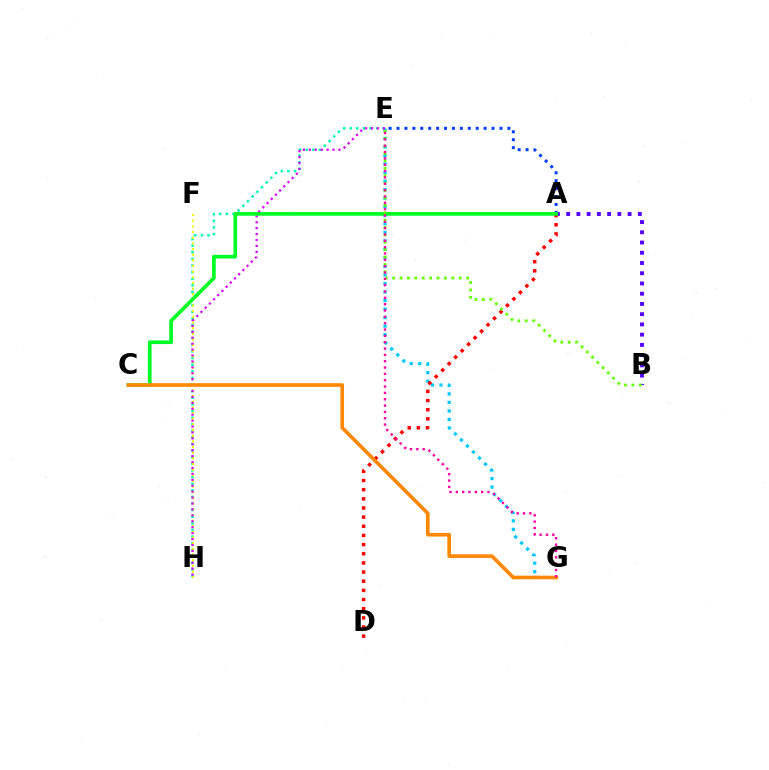{('A', 'E'): [{'color': '#003fff', 'line_style': 'dotted', 'thickness': 2.15}], ('E', 'H'): [{'color': '#00ffaf', 'line_style': 'dotted', 'thickness': 1.8}, {'color': '#d600ff', 'line_style': 'dotted', 'thickness': 1.61}], ('E', 'G'): [{'color': '#00c7ff', 'line_style': 'dotted', 'thickness': 2.32}, {'color': '#ff00a0', 'line_style': 'dotted', 'thickness': 1.72}], ('A', 'B'): [{'color': '#4f00ff', 'line_style': 'dotted', 'thickness': 2.78}], ('A', 'D'): [{'color': '#ff0000', 'line_style': 'dotted', 'thickness': 2.49}], ('F', 'H'): [{'color': '#eeff00', 'line_style': 'dotted', 'thickness': 1.54}], ('A', 'C'): [{'color': '#00ff27', 'line_style': 'solid', 'thickness': 2.65}], ('B', 'E'): [{'color': '#66ff00', 'line_style': 'dotted', 'thickness': 2.01}], ('C', 'G'): [{'color': '#ff8800', 'line_style': 'solid', 'thickness': 2.61}]}